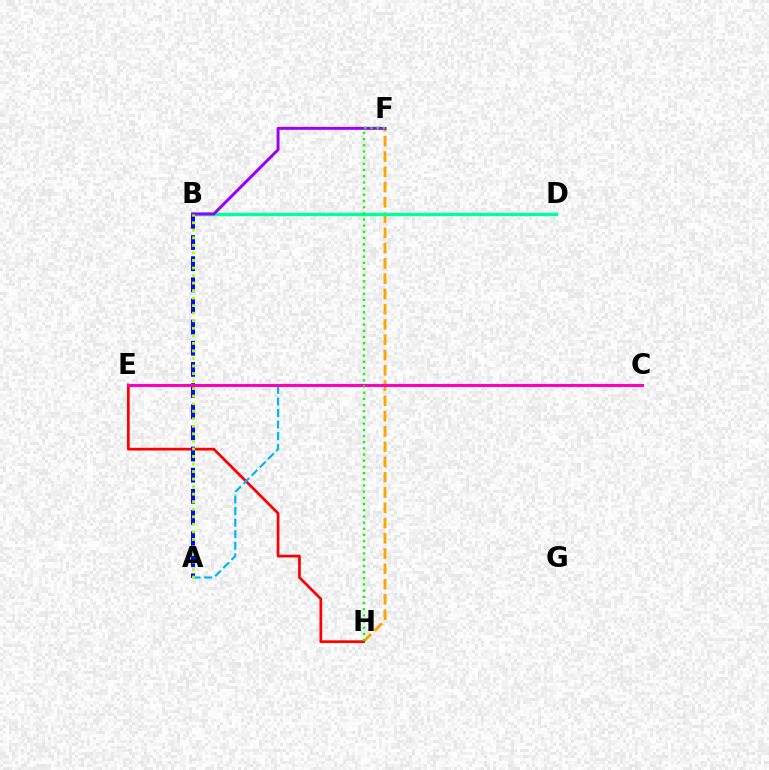{('F', 'H'): [{'color': '#ffa500', 'line_style': 'dashed', 'thickness': 2.07}, {'color': '#08ff00', 'line_style': 'dotted', 'thickness': 1.68}], ('B', 'D'): [{'color': '#00ff9d', 'line_style': 'solid', 'thickness': 2.43}], ('E', 'H'): [{'color': '#ff0000', 'line_style': 'solid', 'thickness': 1.96}], ('A', 'B'): [{'color': '#0010ff', 'line_style': 'dashed', 'thickness': 2.87}, {'color': '#b3ff00', 'line_style': 'dotted', 'thickness': 2.05}], ('B', 'F'): [{'color': '#9b00ff', 'line_style': 'solid', 'thickness': 2.14}], ('A', 'C'): [{'color': '#00b5ff', 'line_style': 'dashed', 'thickness': 1.57}], ('C', 'E'): [{'color': '#ff00bd', 'line_style': 'solid', 'thickness': 2.16}]}